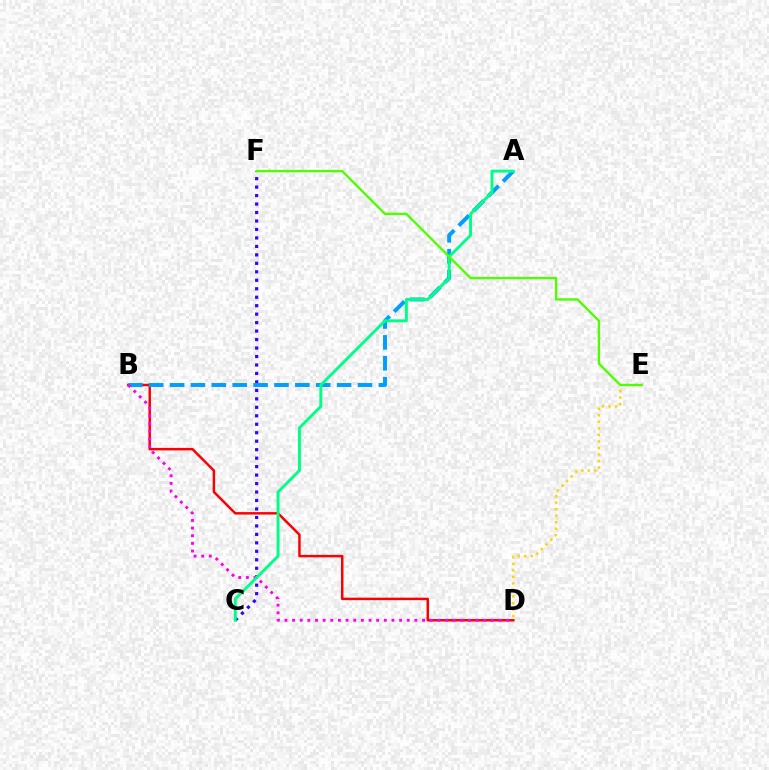{('C', 'F'): [{'color': '#3700ff', 'line_style': 'dotted', 'thickness': 2.3}], ('B', 'D'): [{'color': '#ff0000', 'line_style': 'solid', 'thickness': 1.78}, {'color': '#ff00ed', 'line_style': 'dotted', 'thickness': 2.08}], ('A', 'B'): [{'color': '#009eff', 'line_style': 'dashed', 'thickness': 2.84}], ('D', 'E'): [{'color': '#ffd500', 'line_style': 'dotted', 'thickness': 1.77}], ('A', 'C'): [{'color': '#00ff86', 'line_style': 'solid', 'thickness': 2.1}], ('E', 'F'): [{'color': '#4fff00', 'line_style': 'solid', 'thickness': 1.69}]}